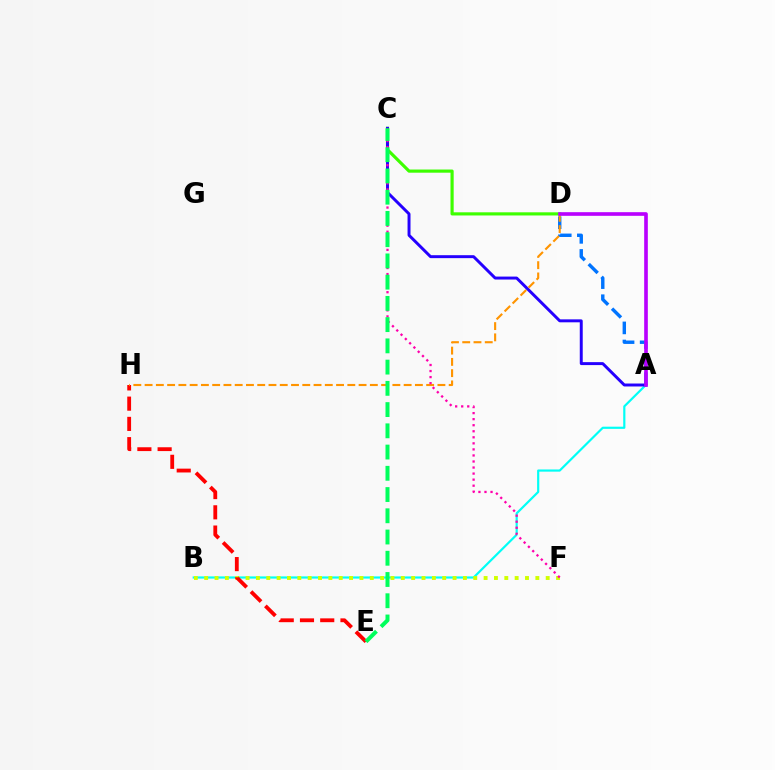{('A', 'B'): [{'color': '#00fff6', 'line_style': 'solid', 'thickness': 1.57}], ('C', 'D'): [{'color': '#3dff00', 'line_style': 'solid', 'thickness': 2.28}], ('A', 'D'): [{'color': '#0074ff', 'line_style': 'dashed', 'thickness': 2.46}, {'color': '#b900ff', 'line_style': 'solid', 'thickness': 2.62}], ('B', 'F'): [{'color': '#d1ff00', 'line_style': 'dotted', 'thickness': 2.81}], ('A', 'C'): [{'color': '#2500ff', 'line_style': 'solid', 'thickness': 2.12}], ('E', 'H'): [{'color': '#ff0000', 'line_style': 'dashed', 'thickness': 2.75}], ('D', 'H'): [{'color': '#ff9400', 'line_style': 'dashed', 'thickness': 1.53}], ('C', 'F'): [{'color': '#ff00ac', 'line_style': 'dotted', 'thickness': 1.64}], ('C', 'E'): [{'color': '#00ff5c', 'line_style': 'dashed', 'thickness': 2.89}]}